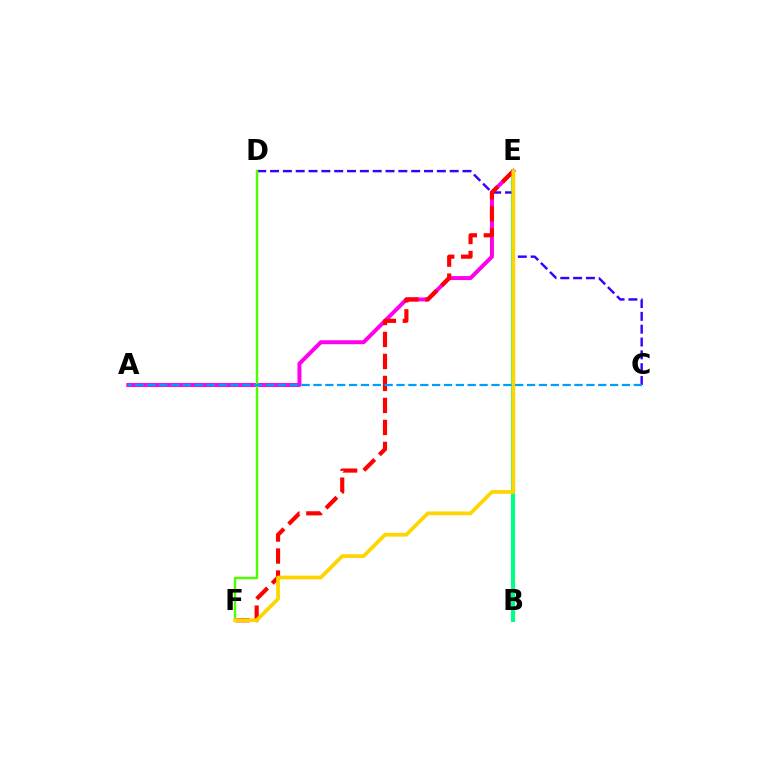{('B', 'E'): [{'color': '#00ff86', 'line_style': 'solid', 'thickness': 2.95}], ('A', 'E'): [{'color': '#ff00ed', 'line_style': 'solid', 'thickness': 2.85}], ('C', 'D'): [{'color': '#3700ff', 'line_style': 'dashed', 'thickness': 1.74}], ('E', 'F'): [{'color': '#ff0000', 'line_style': 'dashed', 'thickness': 2.99}, {'color': '#ffd500', 'line_style': 'solid', 'thickness': 2.68}], ('D', 'F'): [{'color': '#4fff00', 'line_style': 'solid', 'thickness': 1.76}], ('A', 'C'): [{'color': '#009eff', 'line_style': 'dashed', 'thickness': 1.61}]}